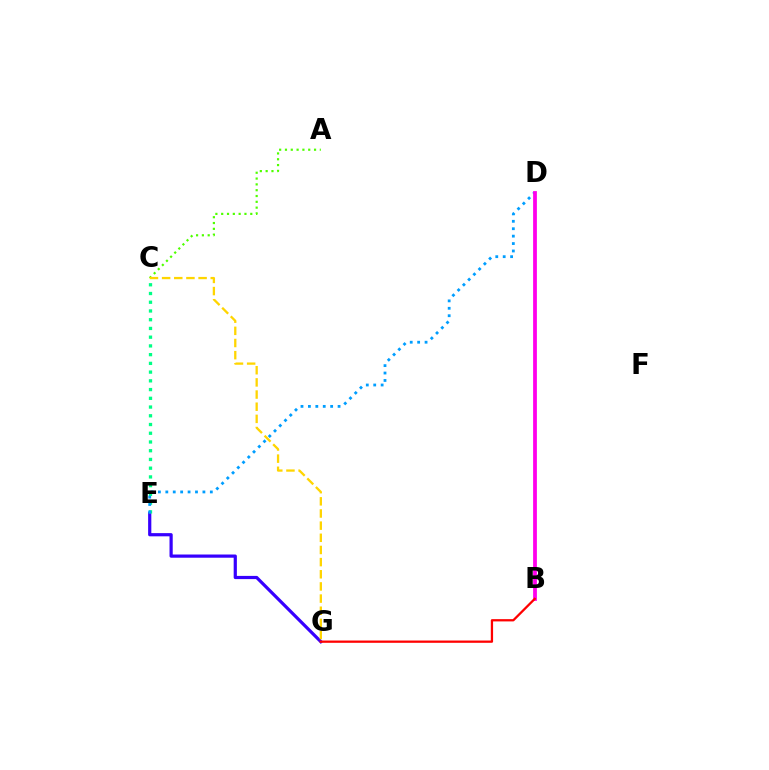{('A', 'C'): [{'color': '#4fff00', 'line_style': 'dotted', 'thickness': 1.58}], ('E', 'G'): [{'color': '#3700ff', 'line_style': 'solid', 'thickness': 2.31}], ('C', 'E'): [{'color': '#00ff86', 'line_style': 'dotted', 'thickness': 2.37}], ('D', 'E'): [{'color': '#009eff', 'line_style': 'dotted', 'thickness': 2.02}], ('B', 'D'): [{'color': '#ff00ed', 'line_style': 'solid', 'thickness': 2.72}], ('C', 'G'): [{'color': '#ffd500', 'line_style': 'dashed', 'thickness': 1.65}], ('B', 'G'): [{'color': '#ff0000', 'line_style': 'solid', 'thickness': 1.64}]}